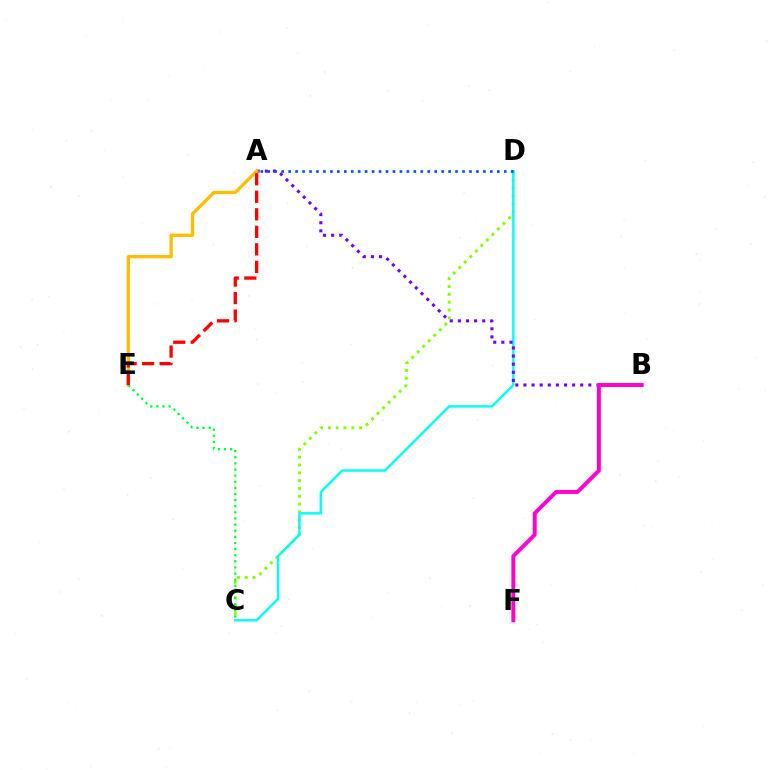{('C', 'D'): [{'color': '#84ff00', 'line_style': 'dotted', 'thickness': 2.12}, {'color': '#00fff6', 'line_style': 'solid', 'thickness': 1.75}], ('A', 'B'): [{'color': '#7200ff', 'line_style': 'dotted', 'thickness': 2.2}], ('A', 'E'): [{'color': '#ffbd00', 'line_style': 'solid', 'thickness': 2.38}, {'color': '#ff0000', 'line_style': 'dashed', 'thickness': 2.38}], ('C', 'E'): [{'color': '#00ff39', 'line_style': 'dotted', 'thickness': 1.66}], ('B', 'F'): [{'color': '#ff00cf', 'line_style': 'solid', 'thickness': 2.84}], ('A', 'D'): [{'color': '#004bff', 'line_style': 'dotted', 'thickness': 1.89}]}